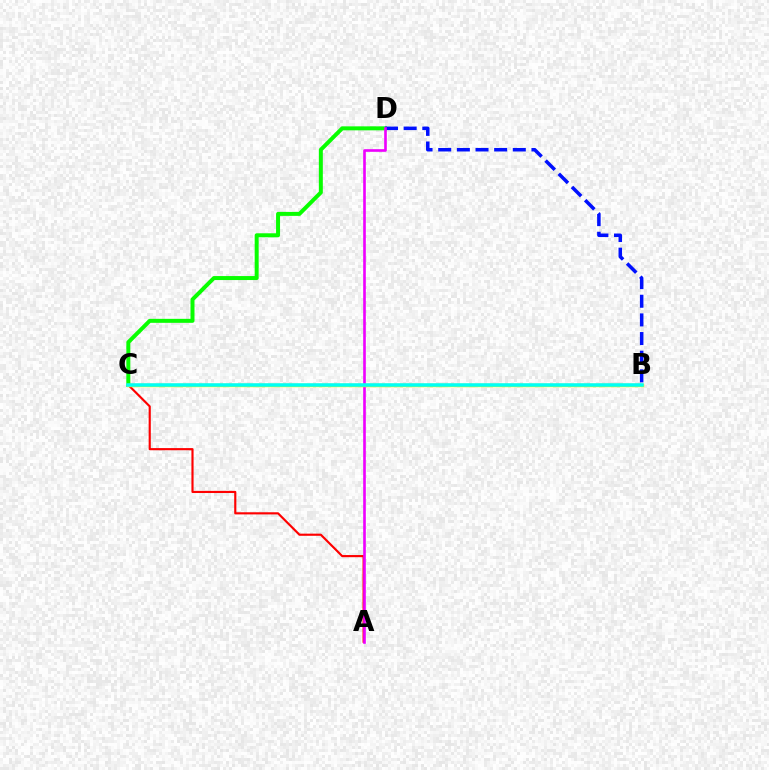{('A', 'C'): [{'color': '#ff0000', 'line_style': 'solid', 'thickness': 1.54}], ('C', 'D'): [{'color': '#08ff00', 'line_style': 'solid', 'thickness': 2.87}], ('B', 'D'): [{'color': '#0010ff', 'line_style': 'dashed', 'thickness': 2.53}], ('A', 'D'): [{'color': '#ee00ff', 'line_style': 'solid', 'thickness': 1.9}], ('B', 'C'): [{'color': '#fcf500', 'line_style': 'solid', 'thickness': 2.48}, {'color': '#00fff6', 'line_style': 'solid', 'thickness': 2.53}]}